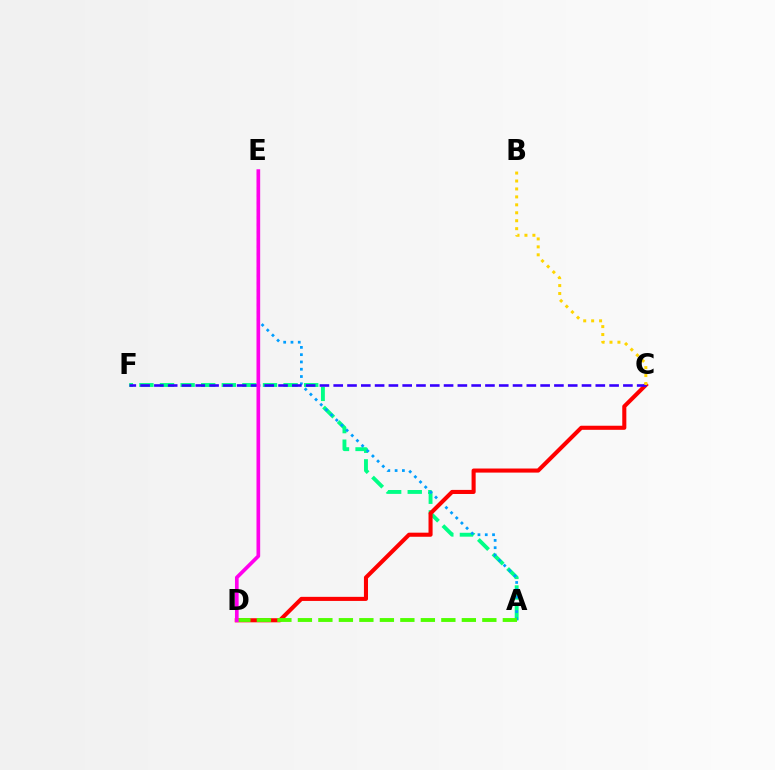{('A', 'F'): [{'color': '#00ff86', 'line_style': 'dashed', 'thickness': 2.8}], ('A', 'E'): [{'color': '#009eff', 'line_style': 'dotted', 'thickness': 1.98}], ('C', 'D'): [{'color': '#ff0000', 'line_style': 'solid', 'thickness': 2.94}], ('A', 'D'): [{'color': '#4fff00', 'line_style': 'dashed', 'thickness': 2.78}], ('C', 'F'): [{'color': '#3700ff', 'line_style': 'dashed', 'thickness': 1.87}], ('D', 'E'): [{'color': '#ff00ed', 'line_style': 'solid', 'thickness': 2.65}], ('B', 'C'): [{'color': '#ffd500', 'line_style': 'dotted', 'thickness': 2.16}]}